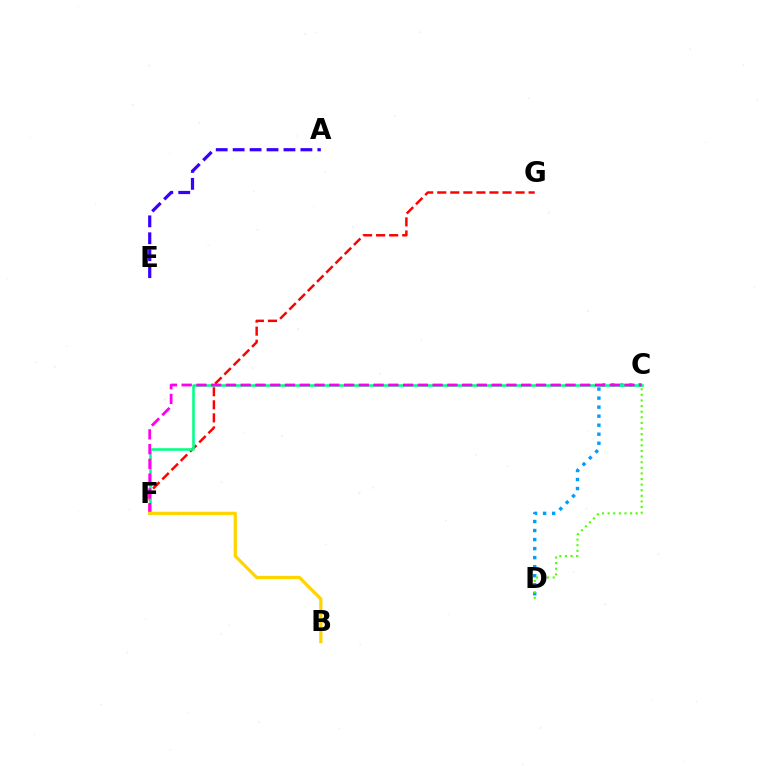{('F', 'G'): [{'color': '#ff0000', 'line_style': 'dashed', 'thickness': 1.77}], ('C', 'D'): [{'color': '#009eff', 'line_style': 'dotted', 'thickness': 2.45}, {'color': '#4fff00', 'line_style': 'dotted', 'thickness': 1.52}], ('C', 'F'): [{'color': '#00ff86', 'line_style': 'solid', 'thickness': 1.85}, {'color': '#ff00ed', 'line_style': 'dashed', 'thickness': 2.01}], ('B', 'F'): [{'color': '#ffd500', 'line_style': 'solid', 'thickness': 2.33}], ('A', 'E'): [{'color': '#3700ff', 'line_style': 'dashed', 'thickness': 2.3}]}